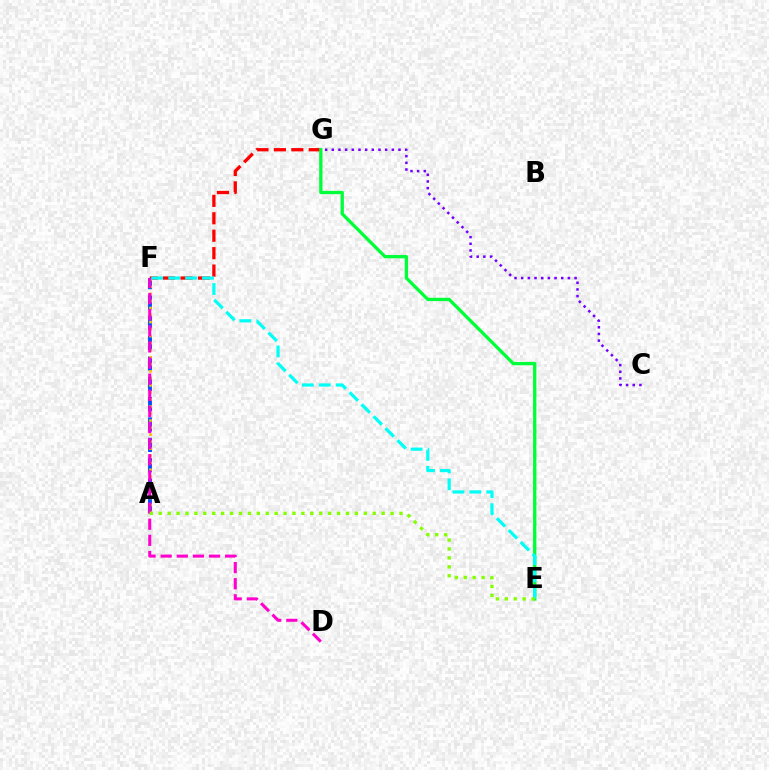{('F', 'G'): [{'color': '#ff0000', 'line_style': 'dashed', 'thickness': 2.37}], ('E', 'G'): [{'color': '#00ff39', 'line_style': 'solid', 'thickness': 2.38}], ('A', 'F'): [{'color': '#004bff', 'line_style': 'dashed', 'thickness': 2.76}, {'color': '#ffbd00', 'line_style': 'dotted', 'thickness': 1.91}], ('D', 'F'): [{'color': '#ff00cf', 'line_style': 'dashed', 'thickness': 2.19}], ('E', 'F'): [{'color': '#00fff6', 'line_style': 'dashed', 'thickness': 2.3}], ('A', 'E'): [{'color': '#84ff00', 'line_style': 'dotted', 'thickness': 2.42}], ('C', 'G'): [{'color': '#7200ff', 'line_style': 'dotted', 'thickness': 1.81}]}